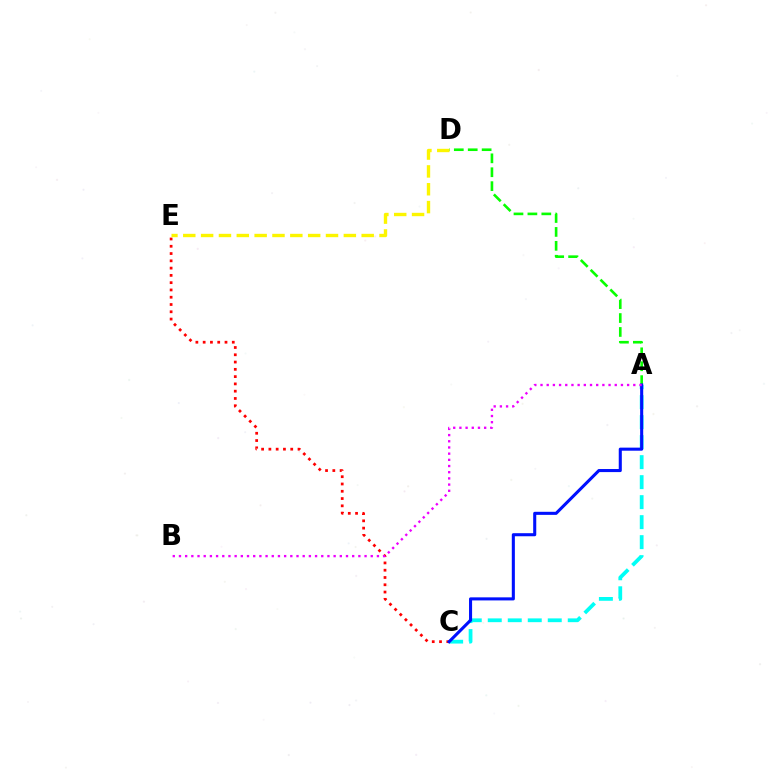{('A', 'C'): [{'color': '#00fff6', 'line_style': 'dashed', 'thickness': 2.72}, {'color': '#0010ff', 'line_style': 'solid', 'thickness': 2.21}], ('A', 'D'): [{'color': '#08ff00', 'line_style': 'dashed', 'thickness': 1.89}], ('C', 'E'): [{'color': '#ff0000', 'line_style': 'dotted', 'thickness': 1.98}], ('D', 'E'): [{'color': '#fcf500', 'line_style': 'dashed', 'thickness': 2.42}], ('A', 'B'): [{'color': '#ee00ff', 'line_style': 'dotted', 'thickness': 1.68}]}